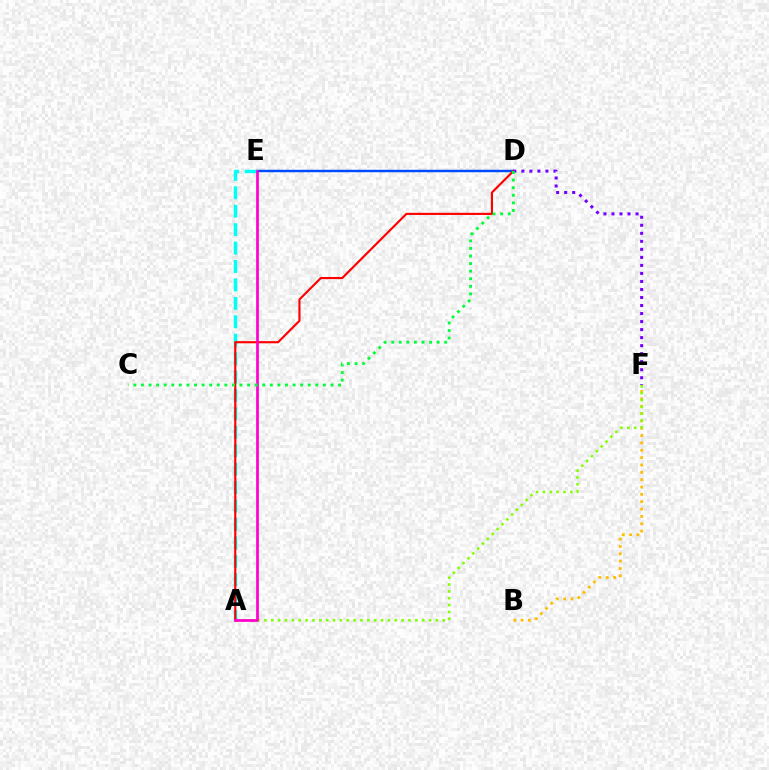{('B', 'F'): [{'color': '#ffbd00', 'line_style': 'dotted', 'thickness': 2.0}], ('D', 'E'): [{'color': '#004bff', 'line_style': 'solid', 'thickness': 1.77}], ('A', 'F'): [{'color': '#84ff00', 'line_style': 'dotted', 'thickness': 1.86}], ('A', 'E'): [{'color': '#00fff6', 'line_style': 'dashed', 'thickness': 2.5}, {'color': '#ff00cf', 'line_style': 'solid', 'thickness': 1.95}], ('A', 'D'): [{'color': '#ff0000', 'line_style': 'solid', 'thickness': 1.54}], ('D', 'F'): [{'color': '#7200ff', 'line_style': 'dotted', 'thickness': 2.18}], ('C', 'D'): [{'color': '#00ff39', 'line_style': 'dotted', 'thickness': 2.06}]}